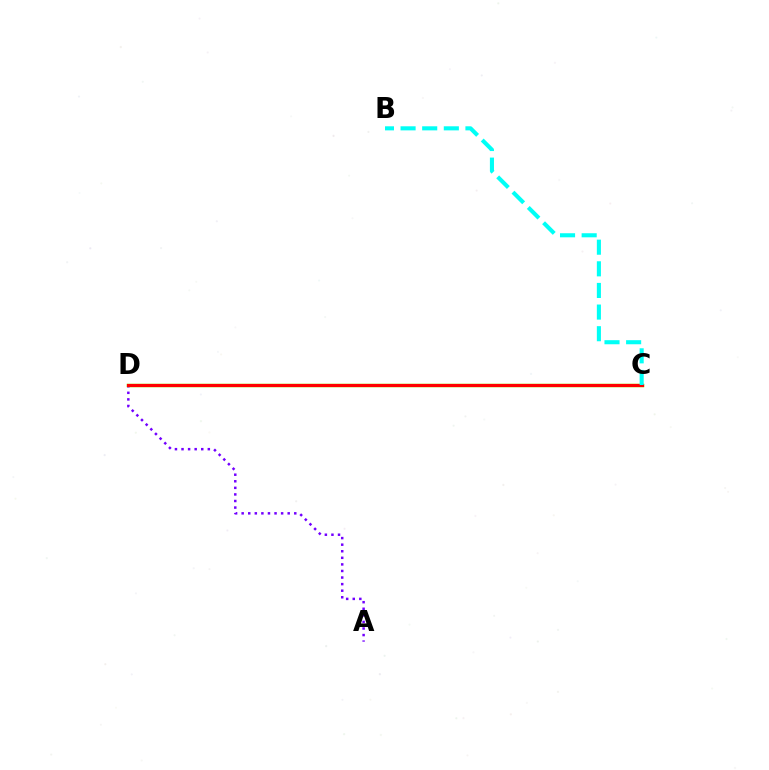{('C', 'D'): [{'color': '#84ff00', 'line_style': 'solid', 'thickness': 2.51}, {'color': '#ff0000', 'line_style': 'solid', 'thickness': 2.28}], ('A', 'D'): [{'color': '#7200ff', 'line_style': 'dotted', 'thickness': 1.79}], ('B', 'C'): [{'color': '#00fff6', 'line_style': 'dashed', 'thickness': 2.94}]}